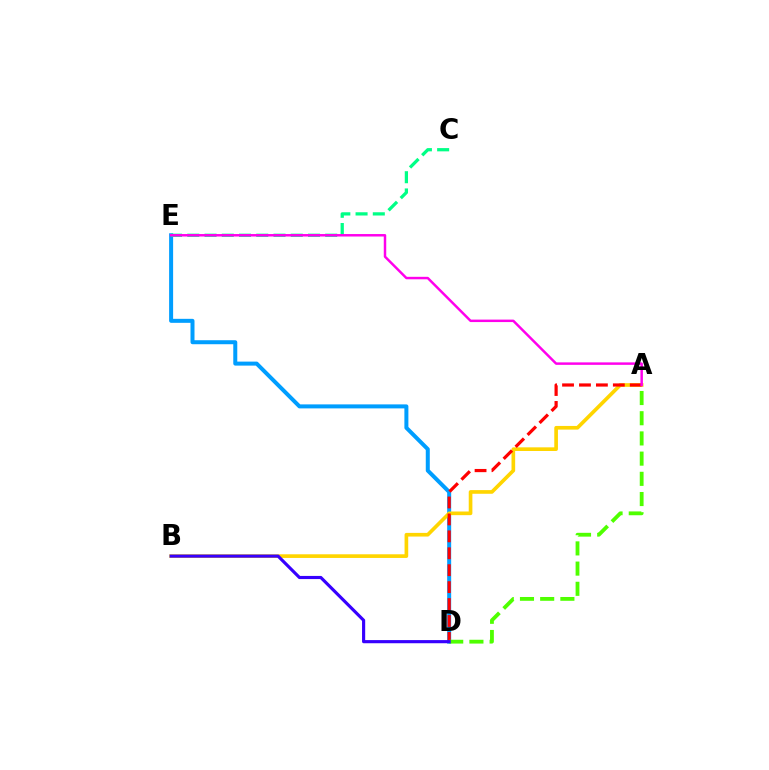{('D', 'E'): [{'color': '#009eff', 'line_style': 'solid', 'thickness': 2.88}], ('A', 'B'): [{'color': '#ffd500', 'line_style': 'solid', 'thickness': 2.64}], ('C', 'E'): [{'color': '#00ff86', 'line_style': 'dashed', 'thickness': 2.34}], ('A', 'D'): [{'color': '#ff0000', 'line_style': 'dashed', 'thickness': 2.3}, {'color': '#4fff00', 'line_style': 'dashed', 'thickness': 2.74}], ('A', 'E'): [{'color': '#ff00ed', 'line_style': 'solid', 'thickness': 1.78}], ('B', 'D'): [{'color': '#3700ff', 'line_style': 'solid', 'thickness': 2.26}]}